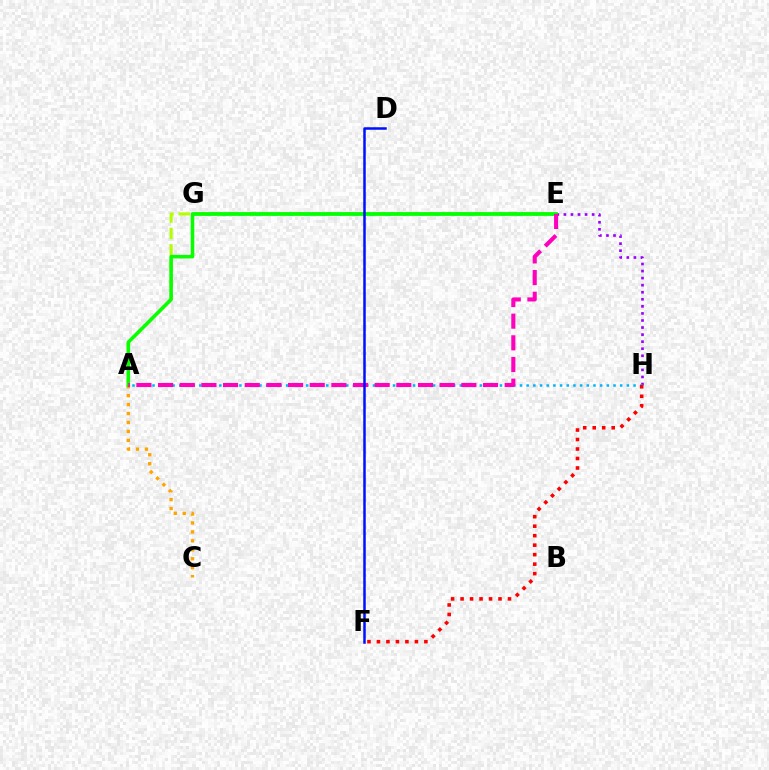{('E', 'G'): [{'color': '#00ff9d', 'line_style': 'solid', 'thickness': 2.19}], ('E', 'H'): [{'color': '#9b00ff', 'line_style': 'dotted', 'thickness': 1.92}], ('A', 'E'): [{'color': '#b3ff00', 'line_style': 'dashed', 'thickness': 2.22}, {'color': '#08ff00', 'line_style': 'solid', 'thickness': 2.56}, {'color': '#ff00bd', 'line_style': 'dashed', 'thickness': 2.94}], ('A', 'H'): [{'color': '#00b5ff', 'line_style': 'dotted', 'thickness': 1.82}], ('A', 'C'): [{'color': '#ffa500', 'line_style': 'dotted', 'thickness': 2.43}], ('F', 'H'): [{'color': '#ff0000', 'line_style': 'dotted', 'thickness': 2.58}], ('D', 'F'): [{'color': '#0010ff', 'line_style': 'solid', 'thickness': 1.8}]}